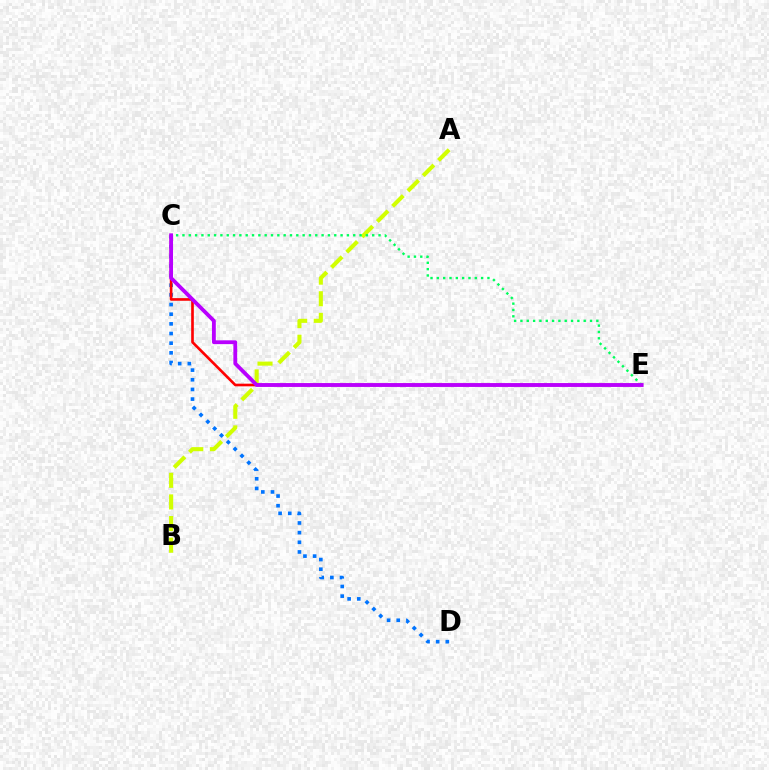{('C', 'D'): [{'color': '#0074ff', 'line_style': 'dotted', 'thickness': 2.63}], ('A', 'B'): [{'color': '#d1ff00', 'line_style': 'dashed', 'thickness': 2.94}], ('C', 'E'): [{'color': '#ff0000', 'line_style': 'solid', 'thickness': 1.91}, {'color': '#00ff5c', 'line_style': 'dotted', 'thickness': 1.72}, {'color': '#b900ff', 'line_style': 'solid', 'thickness': 2.75}]}